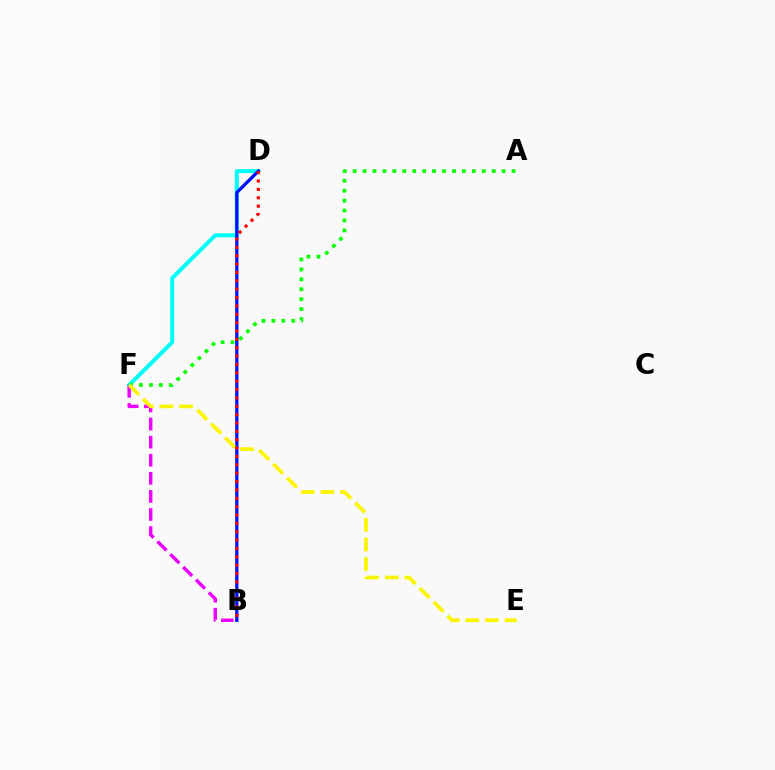{('D', 'F'): [{'color': '#00fff6', 'line_style': 'solid', 'thickness': 2.87}], ('A', 'F'): [{'color': '#08ff00', 'line_style': 'dotted', 'thickness': 2.7}], ('B', 'F'): [{'color': '#ee00ff', 'line_style': 'dashed', 'thickness': 2.46}], ('B', 'D'): [{'color': '#0010ff', 'line_style': 'solid', 'thickness': 2.35}, {'color': '#ff0000', 'line_style': 'dotted', 'thickness': 2.27}], ('E', 'F'): [{'color': '#fcf500', 'line_style': 'dashed', 'thickness': 2.67}]}